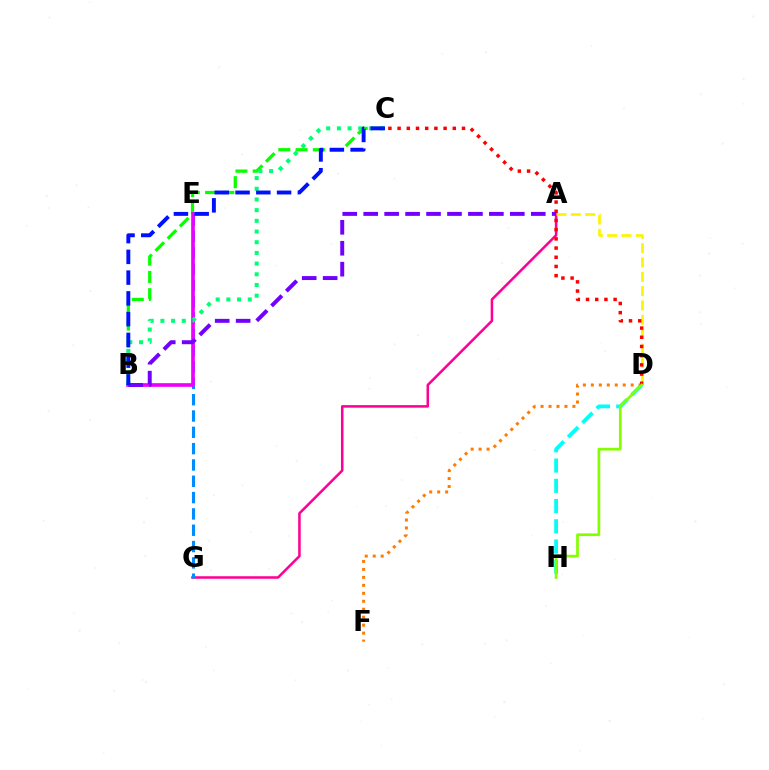{('D', 'H'): [{'color': '#00fff6', 'line_style': 'dashed', 'thickness': 2.75}, {'color': '#84ff00', 'line_style': 'solid', 'thickness': 1.95}], ('D', 'F'): [{'color': '#ff7c00', 'line_style': 'dotted', 'thickness': 2.16}], ('A', 'G'): [{'color': '#ff0094', 'line_style': 'solid', 'thickness': 1.83}], ('E', 'G'): [{'color': '#008cff', 'line_style': 'dashed', 'thickness': 2.22}], ('B', 'C'): [{'color': '#08ff00', 'line_style': 'dashed', 'thickness': 2.34}, {'color': '#00ff74', 'line_style': 'dotted', 'thickness': 2.9}, {'color': '#0010ff', 'line_style': 'dashed', 'thickness': 2.82}], ('A', 'D'): [{'color': '#fcf500', 'line_style': 'dashed', 'thickness': 1.95}], ('B', 'E'): [{'color': '#ee00ff', 'line_style': 'solid', 'thickness': 2.64}], ('C', 'D'): [{'color': '#ff0000', 'line_style': 'dotted', 'thickness': 2.5}], ('A', 'B'): [{'color': '#7200ff', 'line_style': 'dashed', 'thickness': 2.85}]}